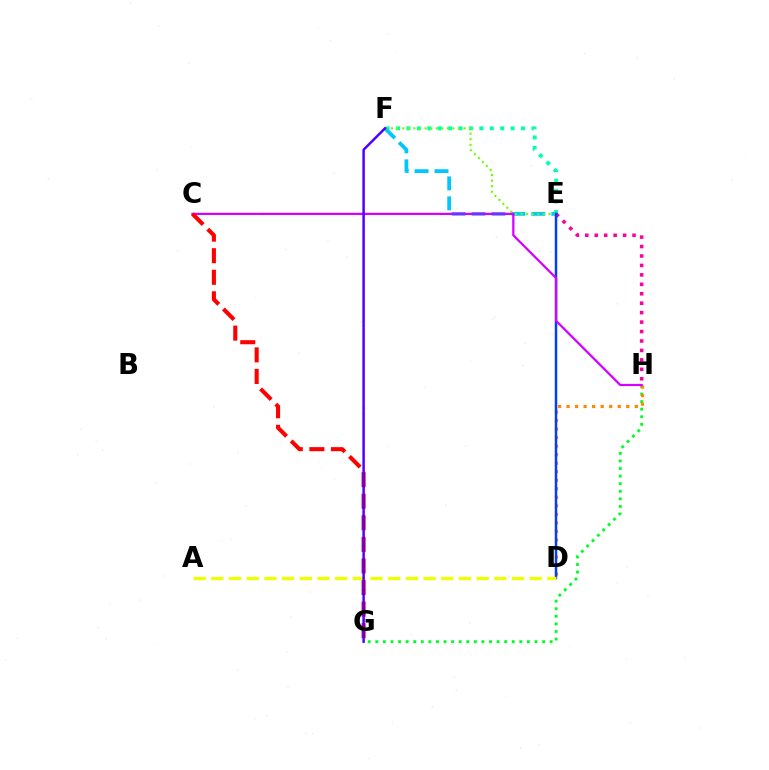{('G', 'H'): [{'color': '#00ff27', 'line_style': 'dotted', 'thickness': 2.06}], ('E', 'F'): [{'color': '#00ffaf', 'line_style': 'dotted', 'thickness': 2.83}, {'color': '#00c7ff', 'line_style': 'dashed', 'thickness': 2.71}, {'color': '#66ff00', 'line_style': 'dotted', 'thickness': 1.52}], ('D', 'H'): [{'color': '#ff8800', 'line_style': 'dotted', 'thickness': 2.32}], ('E', 'H'): [{'color': '#ff00a0', 'line_style': 'dotted', 'thickness': 2.57}], ('D', 'E'): [{'color': '#003fff', 'line_style': 'solid', 'thickness': 1.79}], ('C', 'H'): [{'color': '#d600ff', 'line_style': 'solid', 'thickness': 1.61}], ('C', 'G'): [{'color': '#ff0000', 'line_style': 'dashed', 'thickness': 2.93}], ('A', 'D'): [{'color': '#eeff00', 'line_style': 'dashed', 'thickness': 2.4}], ('F', 'G'): [{'color': '#4f00ff', 'line_style': 'solid', 'thickness': 1.79}]}